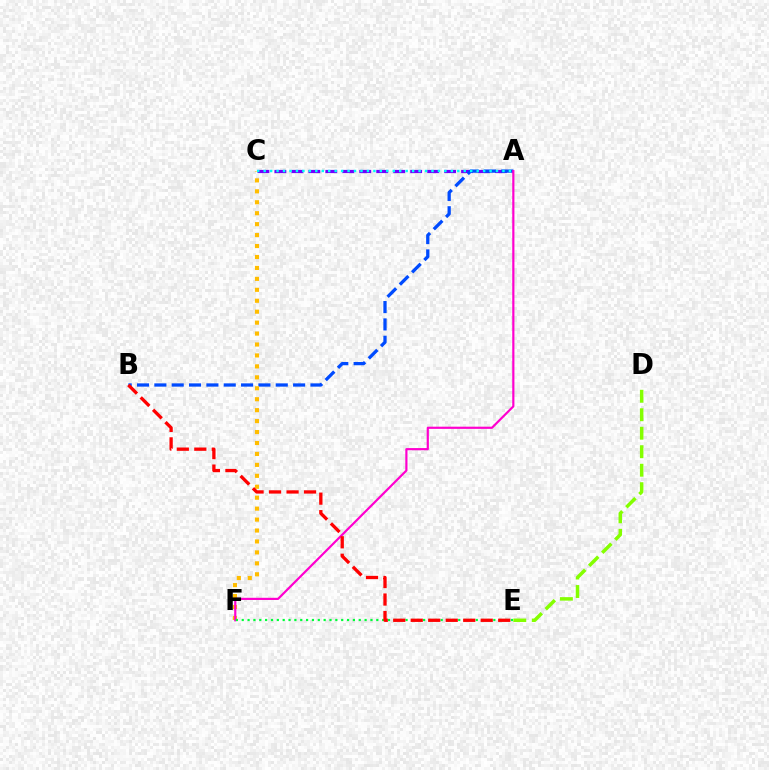{('A', 'C'): [{'color': '#7200ff', 'line_style': 'dashed', 'thickness': 2.31}, {'color': '#00fff6', 'line_style': 'dotted', 'thickness': 1.75}], ('D', 'E'): [{'color': '#84ff00', 'line_style': 'dashed', 'thickness': 2.51}], ('A', 'B'): [{'color': '#004bff', 'line_style': 'dashed', 'thickness': 2.36}], ('C', 'F'): [{'color': '#ffbd00', 'line_style': 'dotted', 'thickness': 2.97}], ('A', 'F'): [{'color': '#ff00cf', 'line_style': 'solid', 'thickness': 1.57}], ('E', 'F'): [{'color': '#00ff39', 'line_style': 'dotted', 'thickness': 1.59}], ('B', 'E'): [{'color': '#ff0000', 'line_style': 'dashed', 'thickness': 2.38}]}